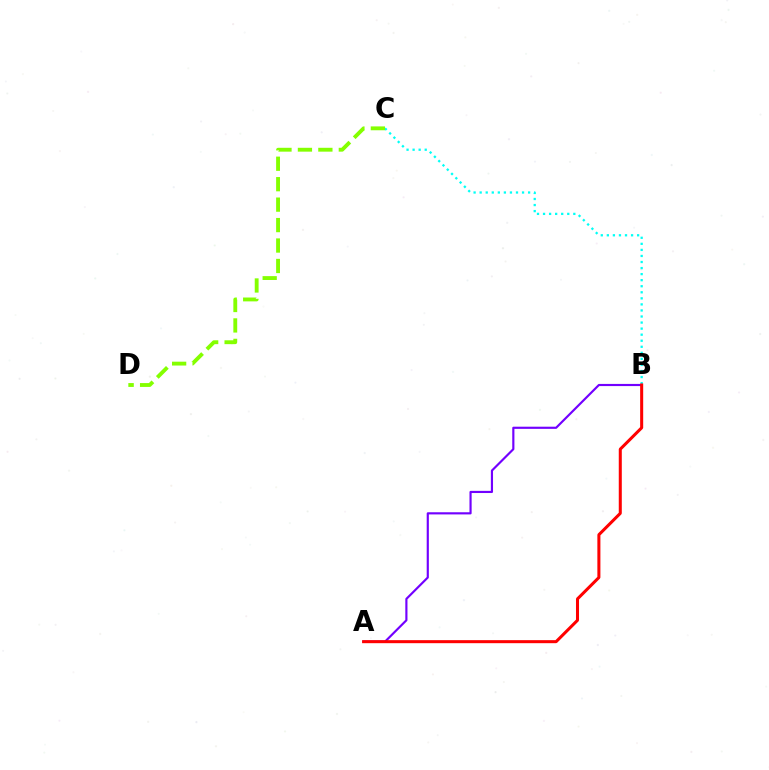{('B', 'C'): [{'color': '#00fff6', 'line_style': 'dotted', 'thickness': 1.65}], ('C', 'D'): [{'color': '#84ff00', 'line_style': 'dashed', 'thickness': 2.78}], ('A', 'B'): [{'color': '#7200ff', 'line_style': 'solid', 'thickness': 1.56}, {'color': '#ff0000', 'line_style': 'solid', 'thickness': 2.18}]}